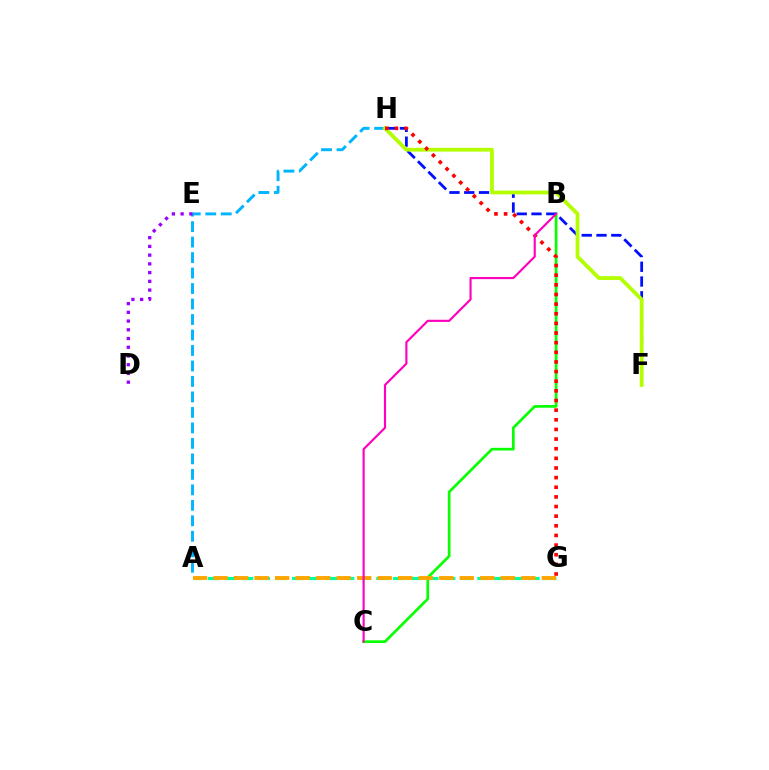{('A', 'G'): [{'color': '#00ff9d', 'line_style': 'dashed', 'thickness': 2.29}, {'color': '#ffa500', 'line_style': 'dashed', 'thickness': 2.79}], ('B', 'C'): [{'color': '#08ff00', 'line_style': 'solid', 'thickness': 1.94}, {'color': '#ff00bd', 'line_style': 'solid', 'thickness': 1.55}], ('A', 'H'): [{'color': '#00b5ff', 'line_style': 'dashed', 'thickness': 2.1}], ('F', 'H'): [{'color': '#0010ff', 'line_style': 'dashed', 'thickness': 2.01}, {'color': '#b3ff00', 'line_style': 'solid', 'thickness': 2.72}], ('D', 'E'): [{'color': '#9b00ff', 'line_style': 'dotted', 'thickness': 2.37}], ('G', 'H'): [{'color': '#ff0000', 'line_style': 'dotted', 'thickness': 2.62}]}